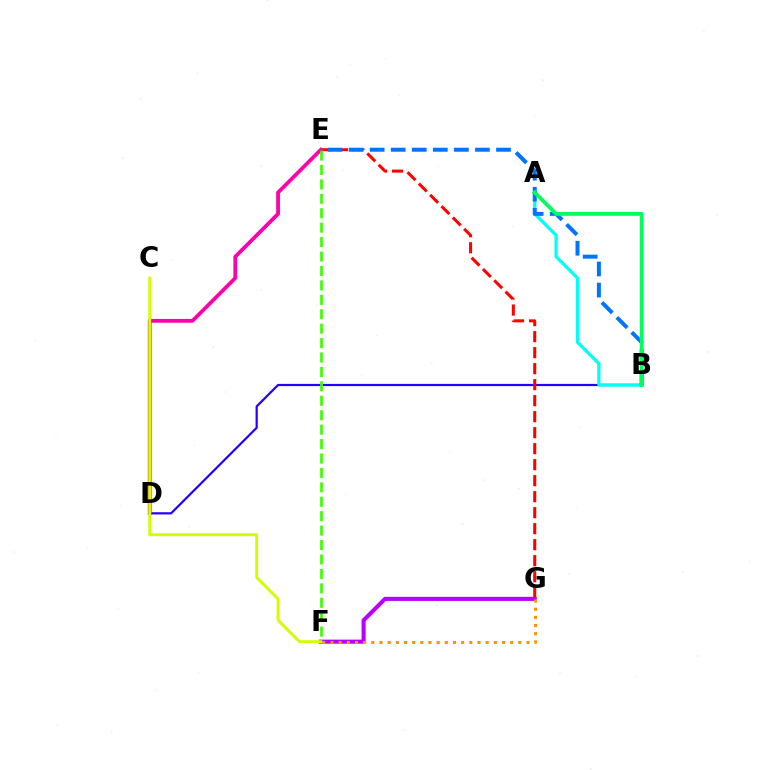{('B', 'D'): [{'color': '#2500ff', 'line_style': 'solid', 'thickness': 1.59}], ('A', 'B'): [{'color': '#00fff6', 'line_style': 'solid', 'thickness': 2.36}, {'color': '#00ff5c', 'line_style': 'solid', 'thickness': 2.73}], ('E', 'G'): [{'color': '#ff0000', 'line_style': 'dashed', 'thickness': 2.17}], ('F', 'G'): [{'color': '#b900ff', 'line_style': 'solid', 'thickness': 2.94}, {'color': '#ff9400', 'line_style': 'dotted', 'thickness': 2.22}], ('D', 'E'): [{'color': '#ff00ac', 'line_style': 'solid', 'thickness': 2.73}], ('E', 'F'): [{'color': '#3dff00', 'line_style': 'dashed', 'thickness': 1.96}], ('B', 'E'): [{'color': '#0074ff', 'line_style': 'dashed', 'thickness': 2.86}], ('C', 'F'): [{'color': '#d1ff00', 'line_style': 'solid', 'thickness': 2.09}]}